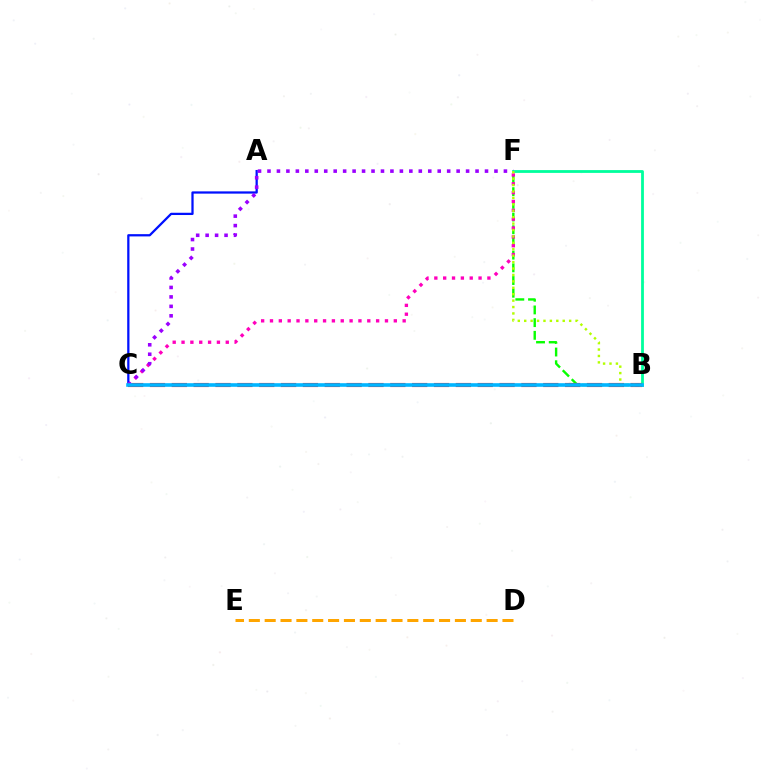{('B', 'F'): [{'color': '#00ff9d', 'line_style': 'solid', 'thickness': 2.01}, {'color': '#08ff00', 'line_style': 'dashed', 'thickness': 1.72}, {'color': '#b3ff00', 'line_style': 'dotted', 'thickness': 1.74}], ('B', 'C'): [{'color': '#ff0000', 'line_style': 'dashed', 'thickness': 2.97}, {'color': '#00b5ff', 'line_style': 'solid', 'thickness': 2.6}], ('A', 'C'): [{'color': '#0010ff', 'line_style': 'solid', 'thickness': 1.63}], ('D', 'E'): [{'color': '#ffa500', 'line_style': 'dashed', 'thickness': 2.15}], ('C', 'F'): [{'color': '#ff00bd', 'line_style': 'dotted', 'thickness': 2.4}, {'color': '#9b00ff', 'line_style': 'dotted', 'thickness': 2.57}]}